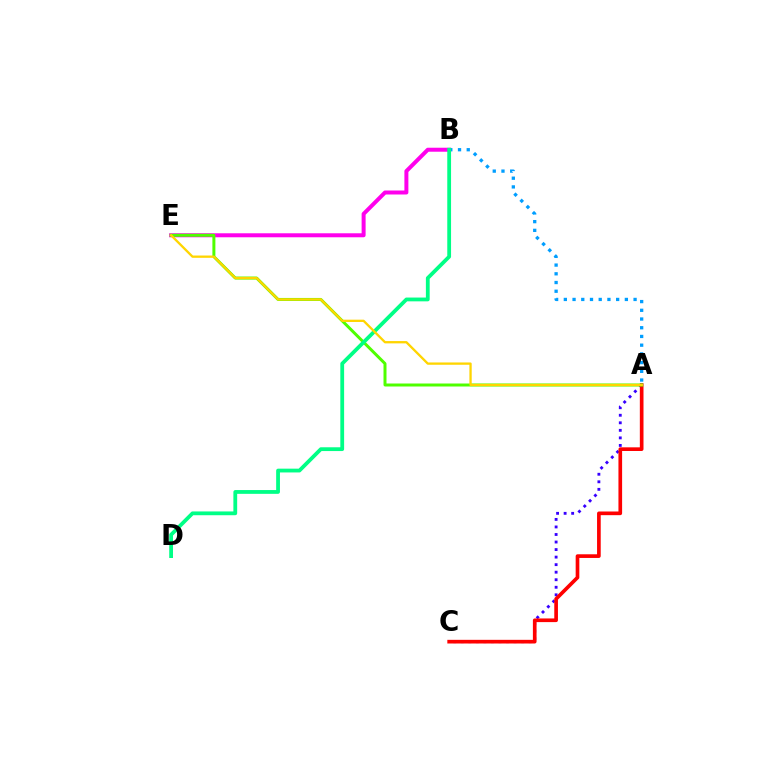{('A', 'C'): [{'color': '#3700ff', 'line_style': 'dotted', 'thickness': 2.05}, {'color': '#ff0000', 'line_style': 'solid', 'thickness': 2.64}], ('B', 'E'): [{'color': '#ff00ed', 'line_style': 'solid', 'thickness': 2.87}], ('A', 'E'): [{'color': '#4fff00', 'line_style': 'solid', 'thickness': 2.15}, {'color': '#ffd500', 'line_style': 'solid', 'thickness': 1.66}], ('A', 'B'): [{'color': '#009eff', 'line_style': 'dotted', 'thickness': 2.37}], ('B', 'D'): [{'color': '#00ff86', 'line_style': 'solid', 'thickness': 2.73}]}